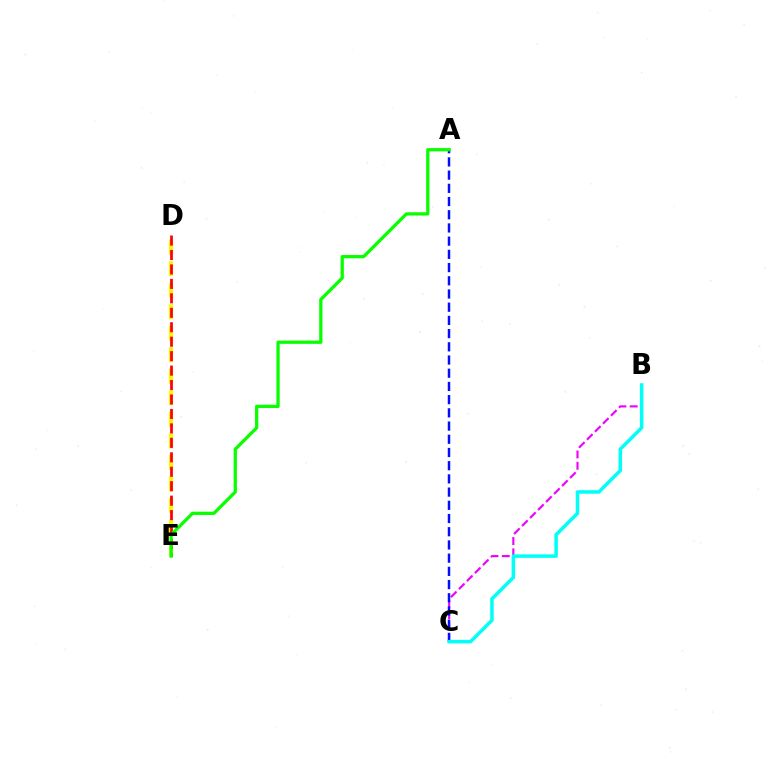{('D', 'E'): [{'color': '#fcf500', 'line_style': 'dashed', 'thickness': 2.92}, {'color': '#ff0000', 'line_style': 'dashed', 'thickness': 1.96}], ('B', 'C'): [{'color': '#ee00ff', 'line_style': 'dashed', 'thickness': 1.54}, {'color': '#00fff6', 'line_style': 'solid', 'thickness': 2.52}], ('A', 'C'): [{'color': '#0010ff', 'line_style': 'dashed', 'thickness': 1.79}], ('A', 'E'): [{'color': '#08ff00', 'line_style': 'solid', 'thickness': 2.35}]}